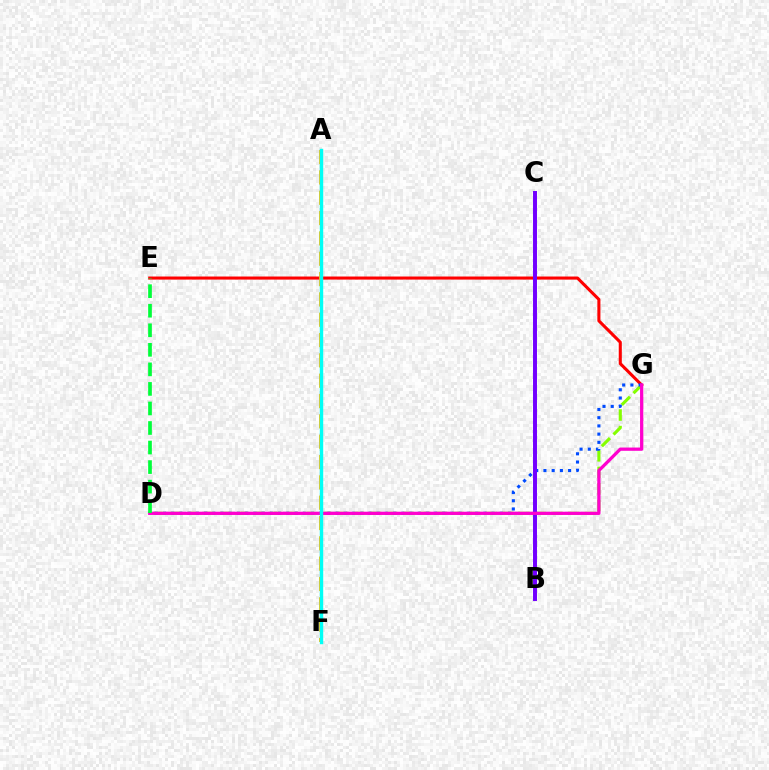{('D', 'G'): [{'color': '#84ff00', 'line_style': 'dashed', 'thickness': 2.25}, {'color': '#004bff', 'line_style': 'dotted', 'thickness': 2.23}, {'color': '#ff00cf', 'line_style': 'solid', 'thickness': 2.34}], ('E', 'G'): [{'color': '#ff0000', 'line_style': 'solid', 'thickness': 2.21}], ('A', 'F'): [{'color': '#ffbd00', 'line_style': 'dashed', 'thickness': 2.76}, {'color': '#00fff6', 'line_style': 'solid', 'thickness': 2.45}], ('B', 'C'): [{'color': '#7200ff', 'line_style': 'solid', 'thickness': 2.85}], ('D', 'E'): [{'color': '#00ff39', 'line_style': 'dashed', 'thickness': 2.66}]}